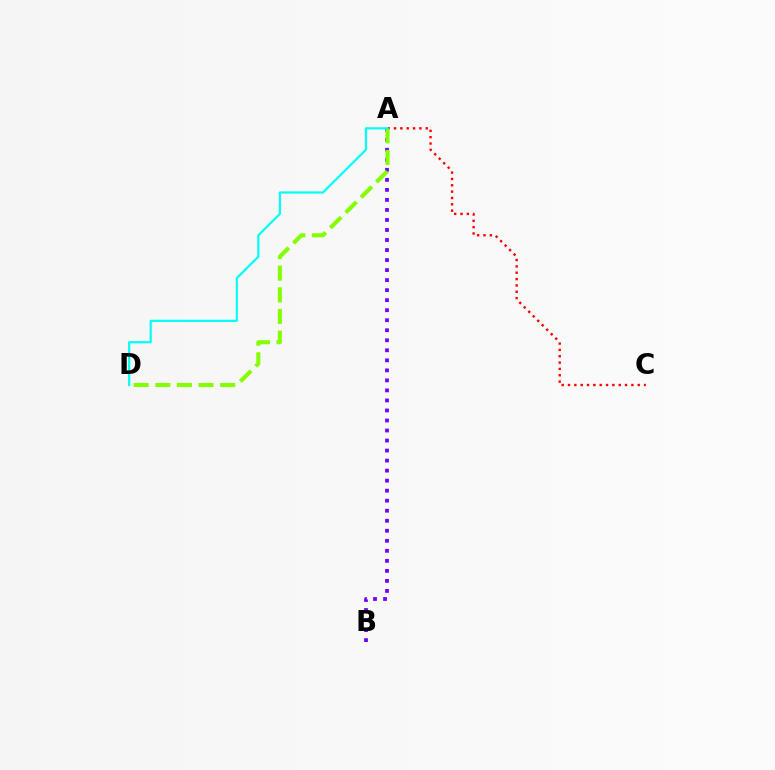{('A', 'C'): [{'color': '#ff0000', 'line_style': 'dotted', 'thickness': 1.72}], ('A', 'B'): [{'color': '#7200ff', 'line_style': 'dotted', 'thickness': 2.72}], ('A', 'D'): [{'color': '#84ff00', 'line_style': 'dashed', 'thickness': 2.94}, {'color': '#00fff6', 'line_style': 'solid', 'thickness': 1.58}]}